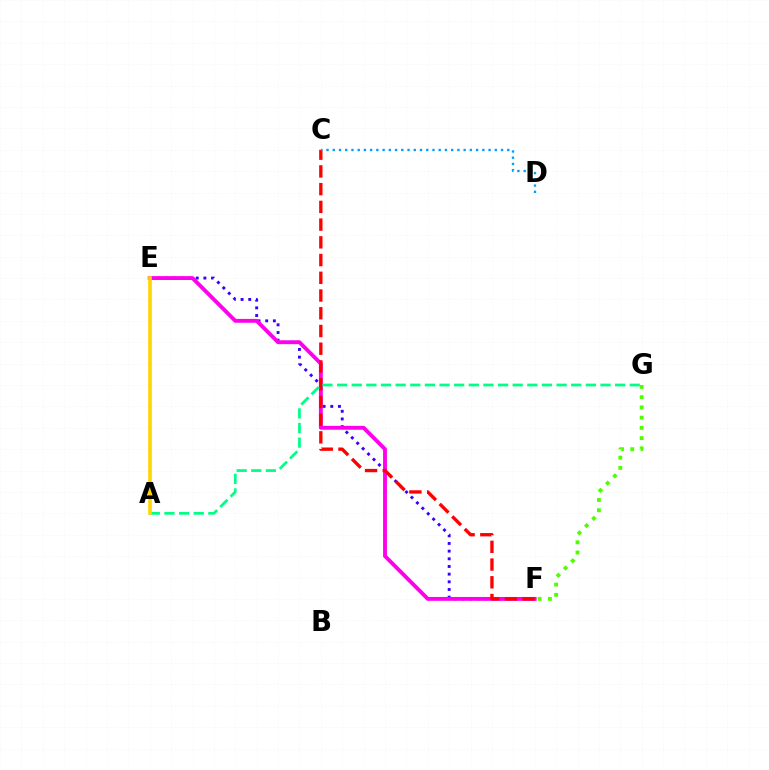{('E', 'F'): [{'color': '#3700ff', 'line_style': 'dotted', 'thickness': 2.08}, {'color': '#ff00ed', 'line_style': 'solid', 'thickness': 2.78}], ('C', 'F'): [{'color': '#ff0000', 'line_style': 'dashed', 'thickness': 2.41}], ('C', 'D'): [{'color': '#009eff', 'line_style': 'dotted', 'thickness': 1.69}], ('F', 'G'): [{'color': '#4fff00', 'line_style': 'dotted', 'thickness': 2.78}], ('A', 'G'): [{'color': '#00ff86', 'line_style': 'dashed', 'thickness': 1.99}], ('A', 'E'): [{'color': '#ffd500', 'line_style': 'solid', 'thickness': 2.61}]}